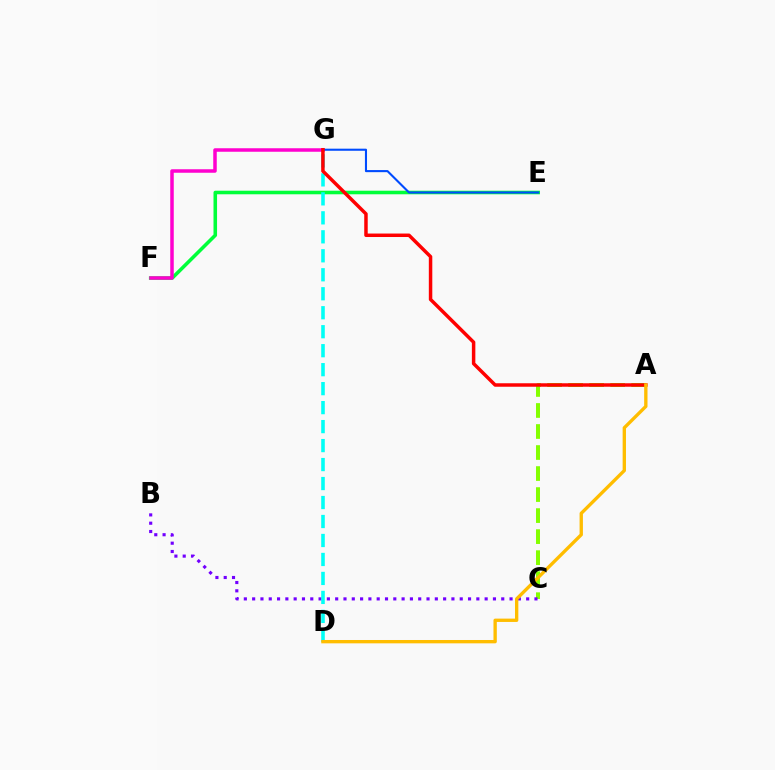{('E', 'F'): [{'color': '#00ff39', 'line_style': 'solid', 'thickness': 2.56}], ('A', 'C'): [{'color': '#84ff00', 'line_style': 'dashed', 'thickness': 2.86}], ('B', 'C'): [{'color': '#7200ff', 'line_style': 'dotted', 'thickness': 2.26}], ('F', 'G'): [{'color': '#ff00cf', 'line_style': 'solid', 'thickness': 2.52}], ('D', 'G'): [{'color': '#00fff6', 'line_style': 'dashed', 'thickness': 2.58}], ('E', 'G'): [{'color': '#004bff', 'line_style': 'solid', 'thickness': 1.51}], ('A', 'G'): [{'color': '#ff0000', 'line_style': 'solid', 'thickness': 2.5}], ('A', 'D'): [{'color': '#ffbd00', 'line_style': 'solid', 'thickness': 2.4}]}